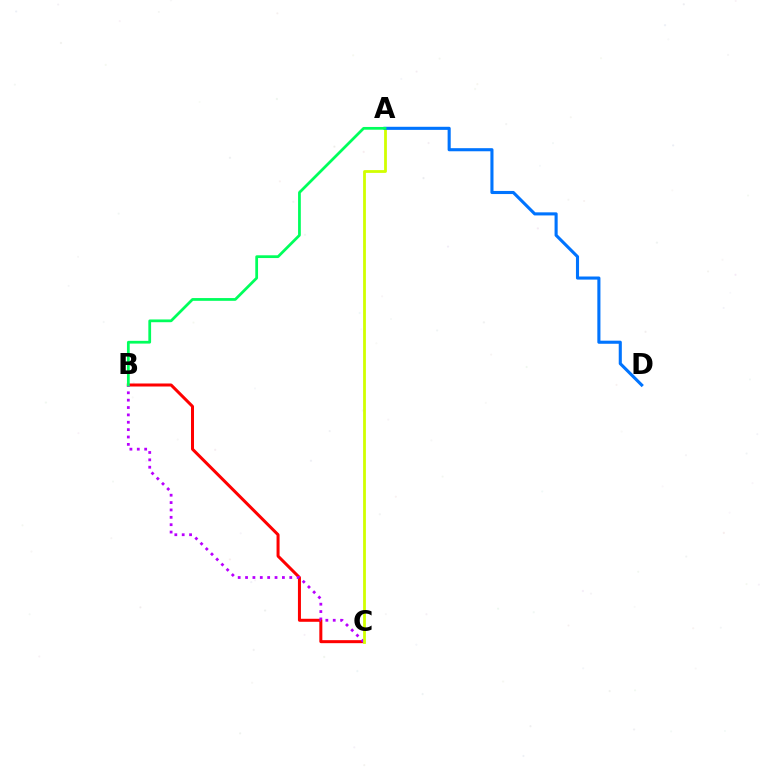{('B', 'C'): [{'color': '#ff0000', 'line_style': 'solid', 'thickness': 2.17}, {'color': '#b900ff', 'line_style': 'dotted', 'thickness': 2.0}], ('A', 'C'): [{'color': '#d1ff00', 'line_style': 'solid', 'thickness': 2.01}], ('A', 'D'): [{'color': '#0074ff', 'line_style': 'solid', 'thickness': 2.23}], ('A', 'B'): [{'color': '#00ff5c', 'line_style': 'solid', 'thickness': 1.98}]}